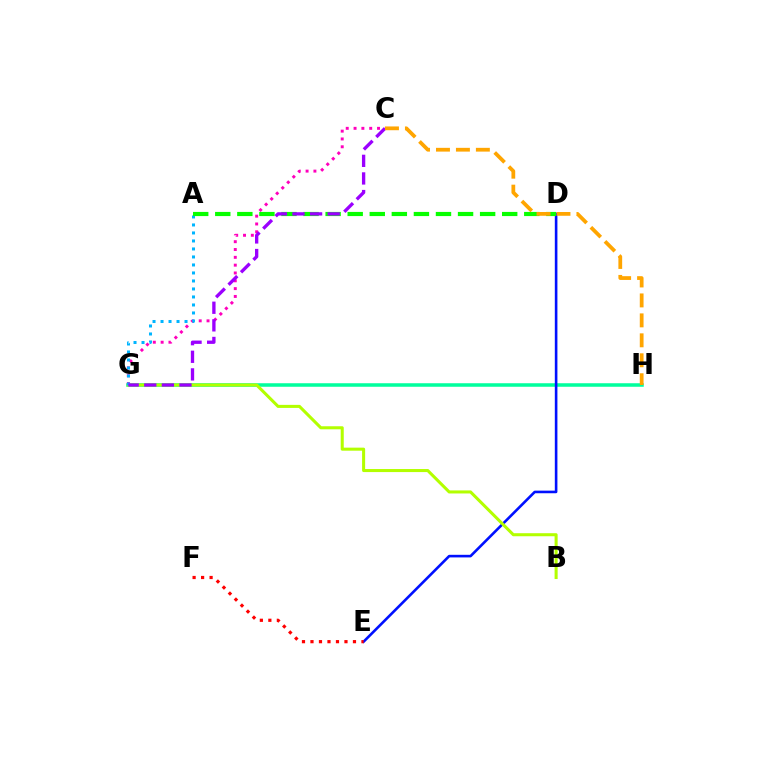{('G', 'H'): [{'color': '#00ff9d', 'line_style': 'solid', 'thickness': 2.54}], ('D', 'E'): [{'color': '#0010ff', 'line_style': 'solid', 'thickness': 1.88}], ('C', 'G'): [{'color': '#ff00bd', 'line_style': 'dotted', 'thickness': 2.13}, {'color': '#9b00ff', 'line_style': 'dashed', 'thickness': 2.39}], ('B', 'G'): [{'color': '#b3ff00', 'line_style': 'solid', 'thickness': 2.19}], ('A', 'G'): [{'color': '#00b5ff', 'line_style': 'dotted', 'thickness': 2.17}], ('A', 'D'): [{'color': '#08ff00', 'line_style': 'dashed', 'thickness': 3.0}], ('E', 'F'): [{'color': '#ff0000', 'line_style': 'dotted', 'thickness': 2.31}], ('C', 'H'): [{'color': '#ffa500', 'line_style': 'dashed', 'thickness': 2.71}]}